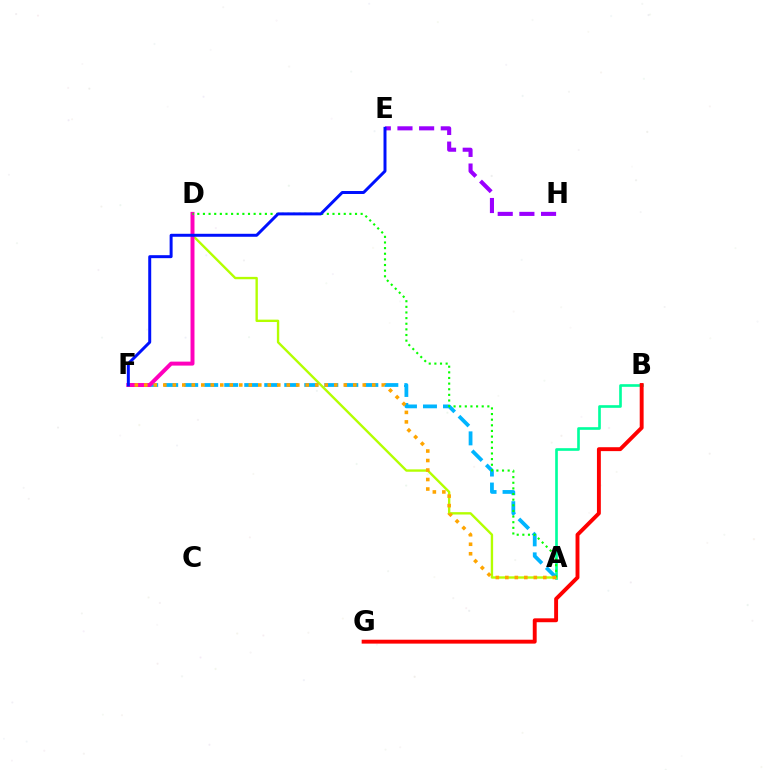{('A', 'B'): [{'color': '#00ff9d', 'line_style': 'solid', 'thickness': 1.91}], ('A', 'F'): [{'color': '#00b5ff', 'line_style': 'dashed', 'thickness': 2.72}, {'color': '#ffa500', 'line_style': 'dotted', 'thickness': 2.58}], ('A', 'D'): [{'color': '#b3ff00', 'line_style': 'solid', 'thickness': 1.71}, {'color': '#08ff00', 'line_style': 'dotted', 'thickness': 1.53}], ('D', 'F'): [{'color': '#ff00bd', 'line_style': 'solid', 'thickness': 2.86}], ('B', 'G'): [{'color': '#ff0000', 'line_style': 'solid', 'thickness': 2.81}], ('E', 'H'): [{'color': '#9b00ff', 'line_style': 'dashed', 'thickness': 2.94}], ('E', 'F'): [{'color': '#0010ff', 'line_style': 'solid', 'thickness': 2.14}]}